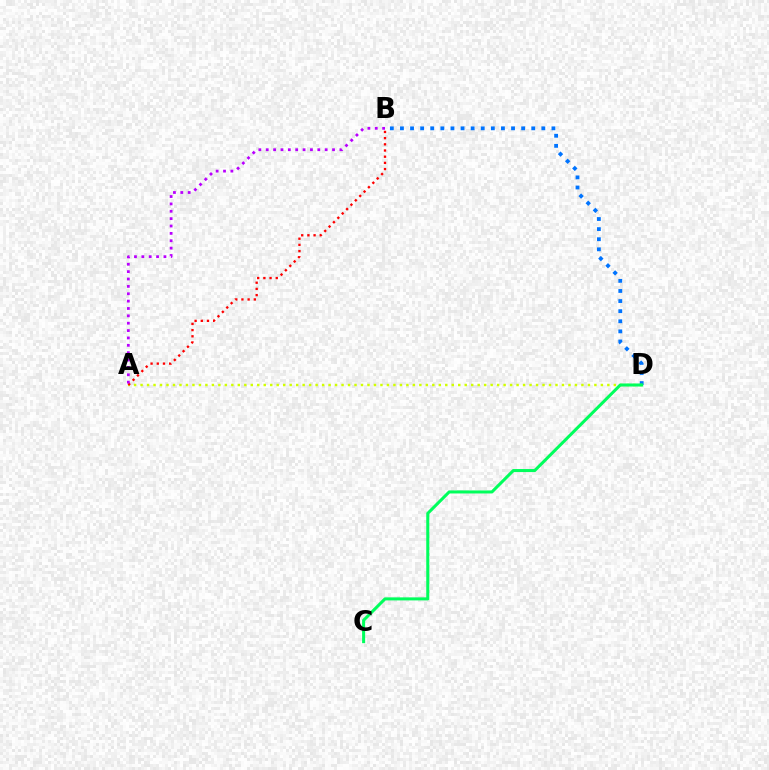{('B', 'D'): [{'color': '#0074ff', 'line_style': 'dotted', 'thickness': 2.74}], ('A', 'D'): [{'color': '#d1ff00', 'line_style': 'dotted', 'thickness': 1.76}], ('A', 'B'): [{'color': '#ff0000', 'line_style': 'dotted', 'thickness': 1.68}, {'color': '#b900ff', 'line_style': 'dotted', 'thickness': 2.0}], ('C', 'D'): [{'color': '#00ff5c', 'line_style': 'solid', 'thickness': 2.19}]}